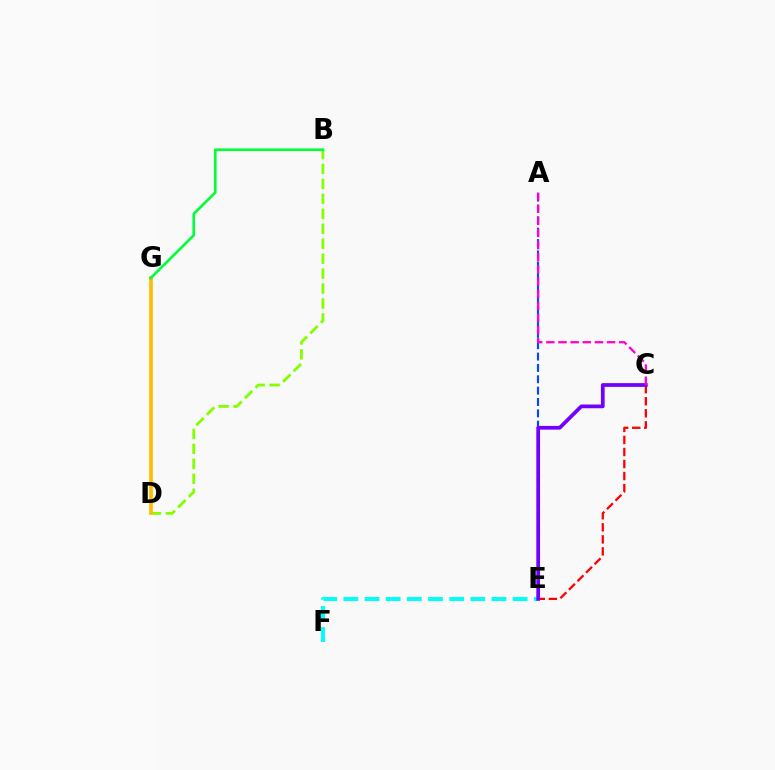{('B', 'D'): [{'color': '#84ff00', 'line_style': 'dashed', 'thickness': 2.03}], ('D', 'G'): [{'color': '#ffbd00', 'line_style': 'solid', 'thickness': 2.65}], ('B', 'G'): [{'color': '#00ff39', 'line_style': 'solid', 'thickness': 1.91}], ('A', 'E'): [{'color': '#004bff', 'line_style': 'dashed', 'thickness': 1.54}], ('E', 'F'): [{'color': '#00fff6', 'line_style': 'dashed', 'thickness': 2.87}], ('C', 'E'): [{'color': '#ff0000', 'line_style': 'dashed', 'thickness': 1.64}, {'color': '#7200ff', 'line_style': 'solid', 'thickness': 2.69}], ('A', 'C'): [{'color': '#ff00cf', 'line_style': 'dashed', 'thickness': 1.65}]}